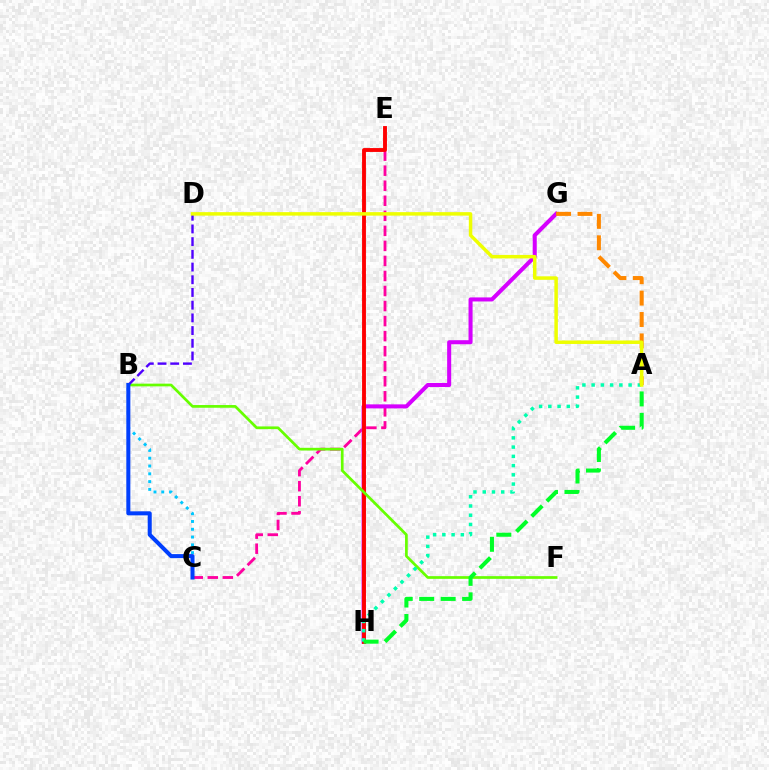{('C', 'E'): [{'color': '#ff00a0', 'line_style': 'dashed', 'thickness': 2.04}], ('G', 'H'): [{'color': '#d600ff', 'line_style': 'solid', 'thickness': 2.91}], ('E', 'H'): [{'color': '#ff0000', 'line_style': 'solid', 'thickness': 2.78}], ('B', 'F'): [{'color': '#66ff00', 'line_style': 'solid', 'thickness': 1.95}], ('B', 'C'): [{'color': '#00c7ff', 'line_style': 'dotted', 'thickness': 2.12}, {'color': '#003fff', 'line_style': 'solid', 'thickness': 2.9}], ('A', 'H'): [{'color': '#00ffaf', 'line_style': 'dotted', 'thickness': 2.51}, {'color': '#00ff27', 'line_style': 'dashed', 'thickness': 2.92}], ('B', 'D'): [{'color': '#4f00ff', 'line_style': 'dashed', 'thickness': 1.73}], ('A', 'G'): [{'color': '#ff8800', 'line_style': 'dashed', 'thickness': 2.91}], ('A', 'D'): [{'color': '#eeff00', 'line_style': 'solid', 'thickness': 2.51}]}